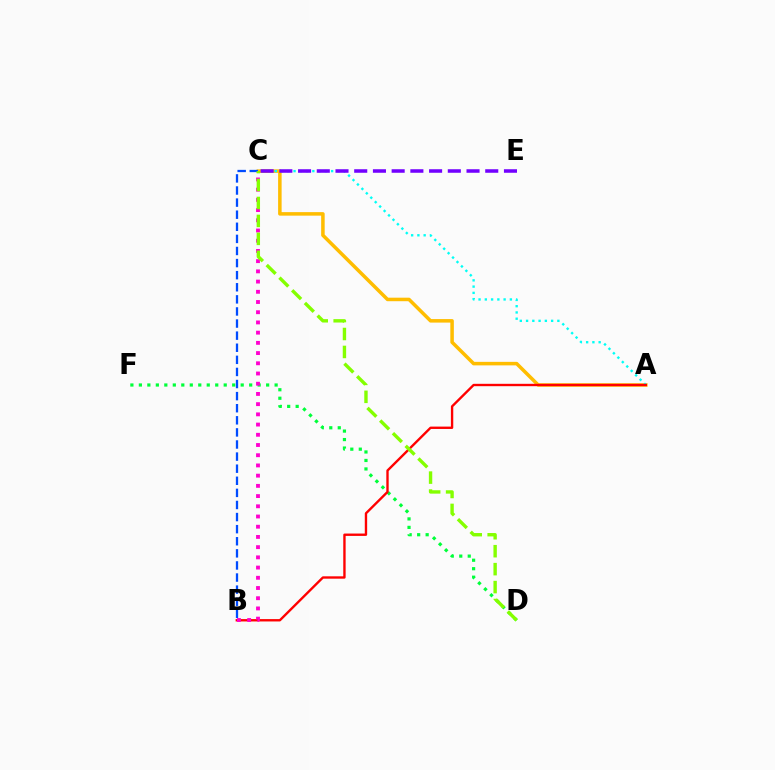{('A', 'C'): [{'color': '#ffbd00', 'line_style': 'solid', 'thickness': 2.54}, {'color': '#00fff6', 'line_style': 'dotted', 'thickness': 1.7}], ('D', 'F'): [{'color': '#00ff39', 'line_style': 'dotted', 'thickness': 2.31}], ('B', 'C'): [{'color': '#004bff', 'line_style': 'dashed', 'thickness': 1.64}, {'color': '#ff00cf', 'line_style': 'dotted', 'thickness': 2.78}], ('C', 'E'): [{'color': '#7200ff', 'line_style': 'dashed', 'thickness': 2.54}], ('A', 'B'): [{'color': '#ff0000', 'line_style': 'solid', 'thickness': 1.7}], ('C', 'D'): [{'color': '#84ff00', 'line_style': 'dashed', 'thickness': 2.44}]}